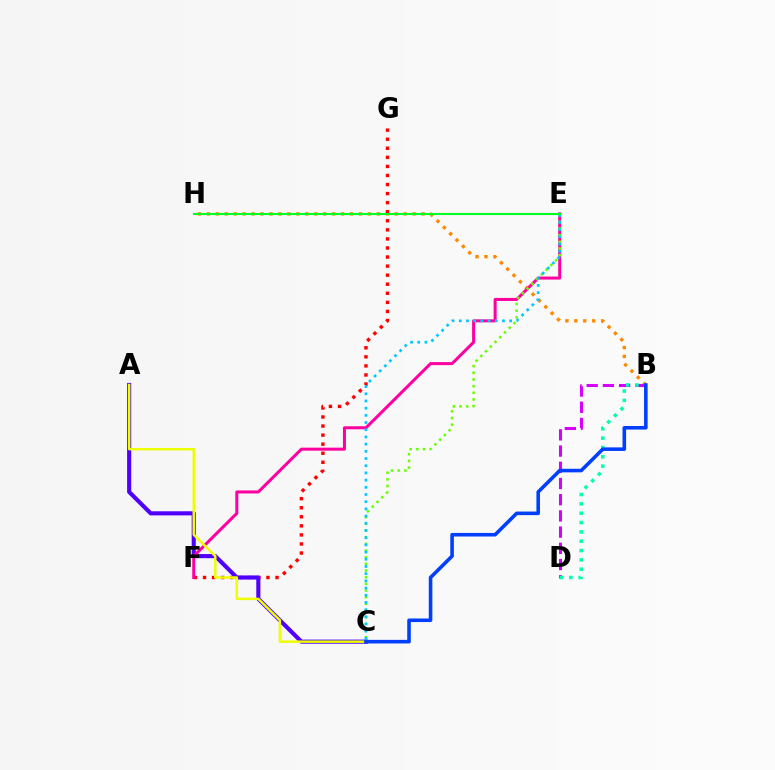{('B', 'H'): [{'color': '#ff8800', 'line_style': 'dotted', 'thickness': 2.43}], ('B', 'D'): [{'color': '#d600ff', 'line_style': 'dashed', 'thickness': 2.2}, {'color': '#00ffaf', 'line_style': 'dotted', 'thickness': 2.54}], ('F', 'G'): [{'color': '#ff0000', 'line_style': 'dotted', 'thickness': 2.46}], ('A', 'C'): [{'color': '#4f00ff', 'line_style': 'solid', 'thickness': 2.96}, {'color': '#eeff00', 'line_style': 'solid', 'thickness': 1.78}], ('E', 'F'): [{'color': '#ff00a0', 'line_style': 'solid', 'thickness': 2.18}], ('C', 'E'): [{'color': '#66ff00', 'line_style': 'dotted', 'thickness': 1.81}, {'color': '#00c7ff', 'line_style': 'dotted', 'thickness': 1.96}], ('B', 'C'): [{'color': '#003fff', 'line_style': 'solid', 'thickness': 2.58}], ('E', 'H'): [{'color': '#00ff27', 'line_style': 'solid', 'thickness': 1.52}]}